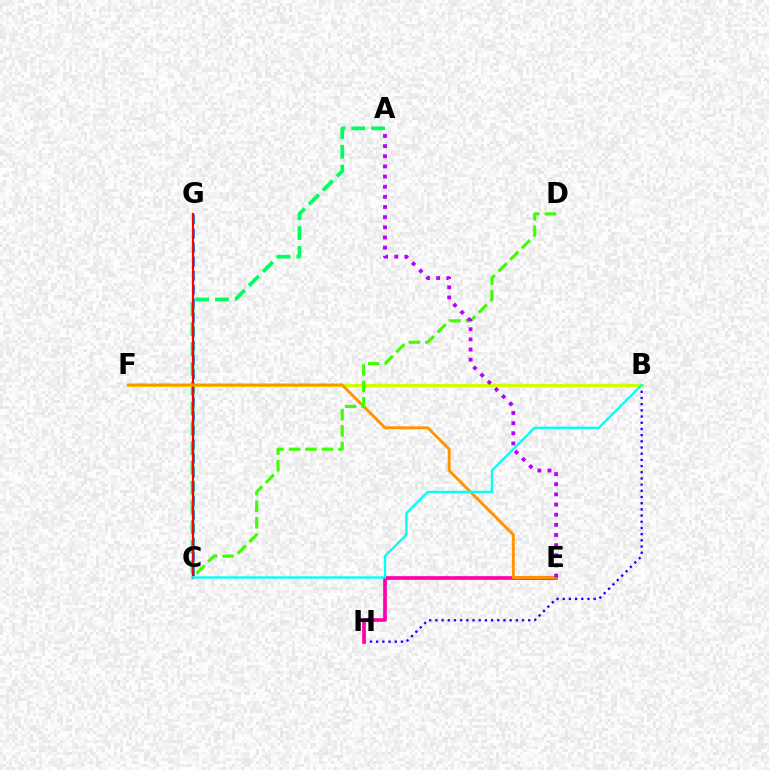{('B', 'H'): [{'color': '#2500ff', 'line_style': 'dotted', 'thickness': 1.68}], ('C', 'G'): [{'color': '#0074ff', 'line_style': 'dashed', 'thickness': 1.91}, {'color': '#ff0000', 'line_style': 'solid', 'thickness': 1.62}], ('A', 'C'): [{'color': '#00ff5c', 'line_style': 'dashed', 'thickness': 2.69}], ('B', 'F'): [{'color': '#d1ff00', 'line_style': 'solid', 'thickness': 2.32}], ('E', 'H'): [{'color': '#ff00ac', 'line_style': 'solid', 'thickness': 2.66}], ('E', 'F'): [{'color': '#ff9400', 'line_style': 'solid', 'thickness': 2.1}], ('C', 'D'): [{'color': '#3dff00', 'line_style': 'dashed', 'thickness': 2.24}], ('A', 'E'): [{'color': '#b900ff', 'line_style': 'dotted', 'thickness': 2.76}], ('B', 'C'): [{'color': '#00fff6', 'line_style': 'solid', 'thickness': 1.69}]}